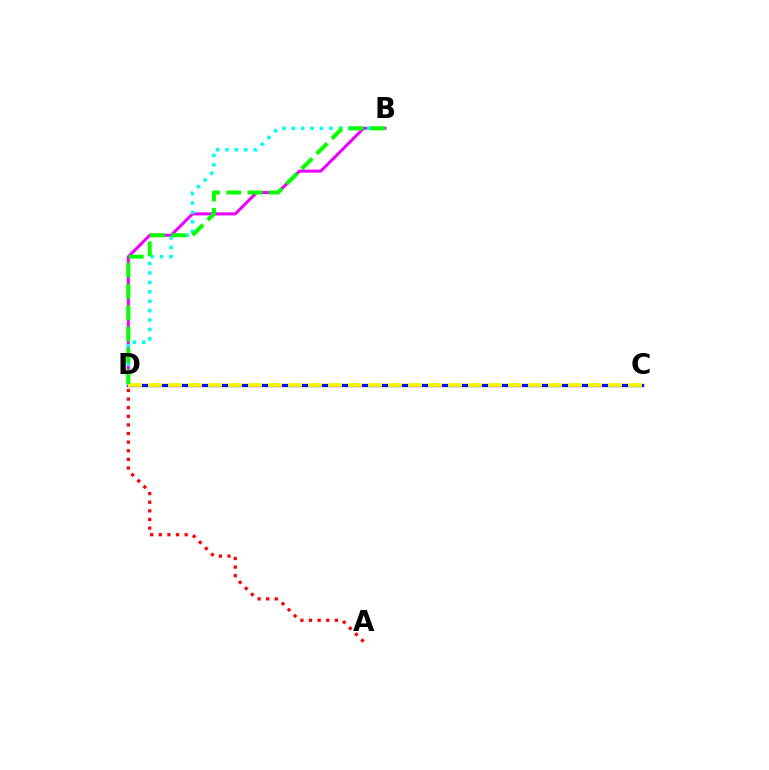{('A', 'D'): [{'color': '#ff0000', 'line_style': 'dotted', 'thickness': 2.34}], ('C', 'D'): [{'color': '#0010ff', 'line_style': 'solid', 'thickness': 2.35}, {'color': '#fcf500', 'line_style': 'dashed', 'thickness': 2.72}], ('B', 'D'): [{'color': '#ee00ff', 'line_style': 'solid', 'thickness': 2.19}, {'color': '#00fff6', 'line_style': 'dotted', 'thickness': 2.55}, {'color': '#08ff00', 'line_style': 'dashed', 'thickness': 2.89}]}